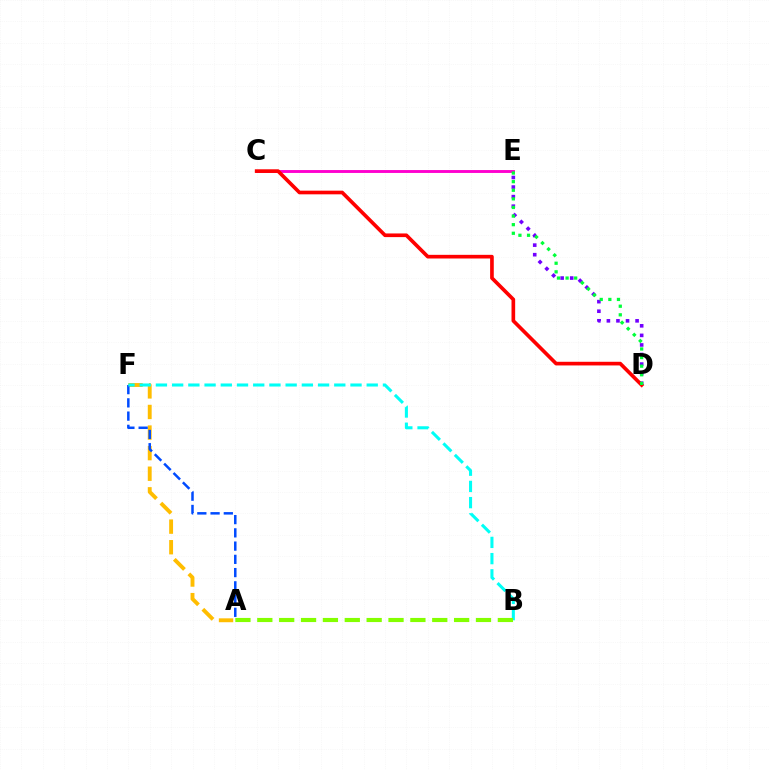{('A', 'F'): [{'color': '#ffbd00', 'line_style': 'dashed', 'thickness': 2.8}, {'color': '#004bff', 'line_style': 'dashed', 'thickness': 1.8}], ('B', 'F'): [{'color': '#00fff6', 'line_style': 'dashed', 'thickness': 2.2}], ('C', 'E'): [{'color': '#ff00cf', 'line_style': 'solid', 'thickness': 2.08}], ('D', 'E'): [{'color': '#7200ff', 'line_style': 'dotted', 'thickness': 2.6}, {'color': '#00ff39', 'line_style': 'dotted', 'thickness': 2.34}], ('C', 'D'): [{'color': '#ff0000', 'line_style': 'solid', 'thickness': 2.64}], ('A', 'B'): [{'color': '#84ff00', 'line_style': 'dashed', 'thickness': 2.97}]}